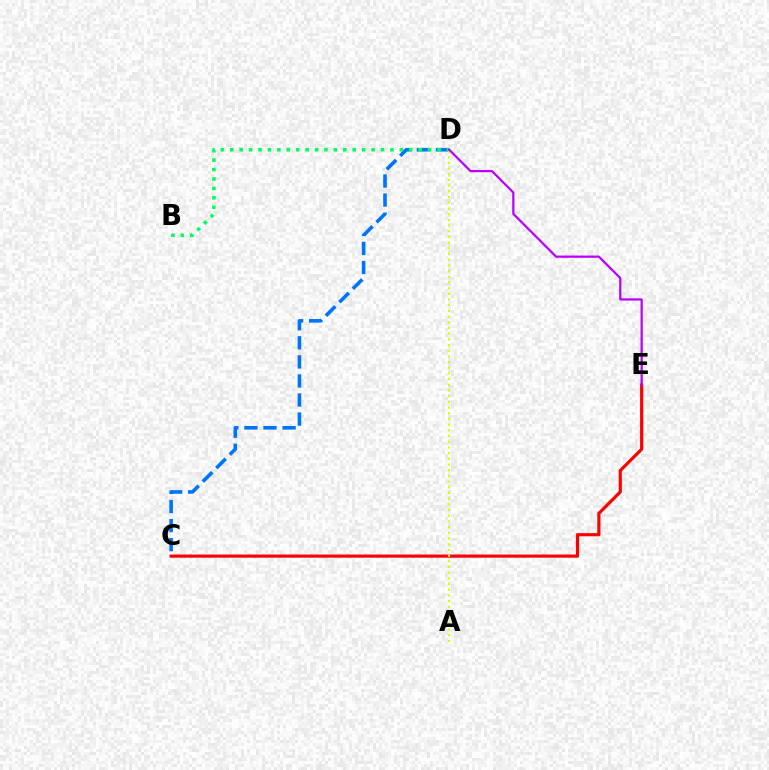{('C', 'D'): [{'color': '#0074ff', 'line_style': 'dashed', 'thickness': 2.59}], ('C', 'E'): [{'color': '#ff0000', 'line_style': 'solid', 'thickness': 2.28}], ('B', 'D'): [{'color': '#00ff5c', 'line_style': 'dotted', 'thickness': 2.56}], ('A', 'D'): [{'color': '#d1ff00', 'line_style': 'dotted', 'thickness': 1.55}], ('D', 'E'): [{'color': '#b900ff', 'line_style': 'solid', 'thickness': 1.6}]}